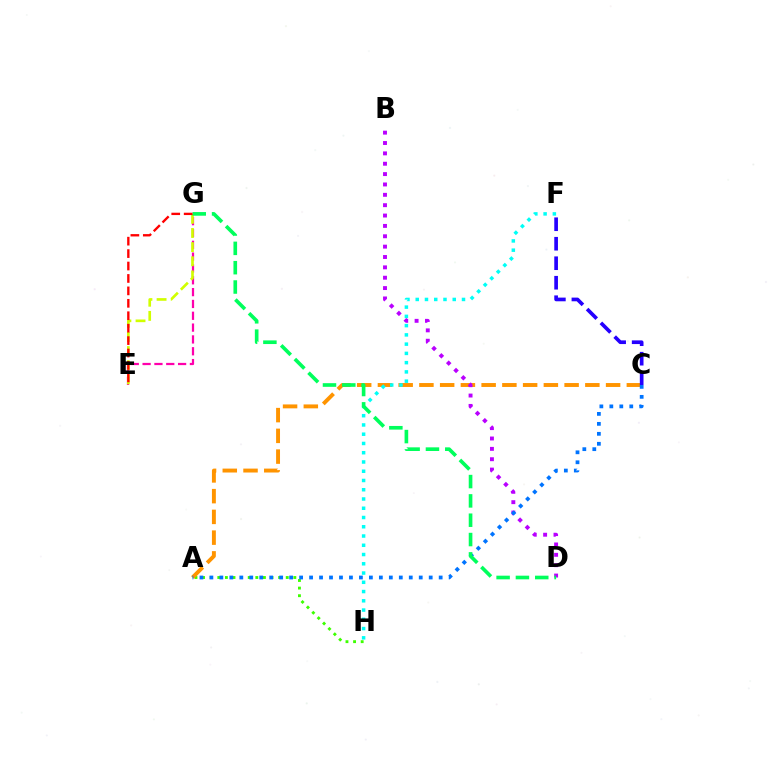{('A', 'H'): [{'color': '#3dff00', 'line_style': 'dotted', 'thickness': 2.07}], ('A', 'C'): [{'color': '#ff9400', 'line_style': 'dashed', 'thickness': 2.82}, {'color': '#0074ff', 'line_style': 'dotted', 'thickness': 2.71}], ('E', 'G'): [{'color': '#ff00ac', 'line_style': 'dashed', 'thickness': 1.61}, {'color': '#d1ff00', 'line_style': 'dashed', 'thickness': 1.92}, {'color': '#ff0000', 'line_style': 'dashed', 'thickness': 1.69}], ('B', 'D'): [{'color': '#b900ff', 'line_style': 'dotted', 'thickness': 2.82}], ('F', 'H'): [{'color': '#00fff6', 'line_style': 'dotted', 'thickness': 2.51}], ('D', 'G'): [{'color': '#00ff5c', 'line_style': 'dashed', 'thickness': 2.63}], ('C', 'F'): [{'color': '#2500ff', 'line_style': 'dashed', 'thickness': 2.65}]}